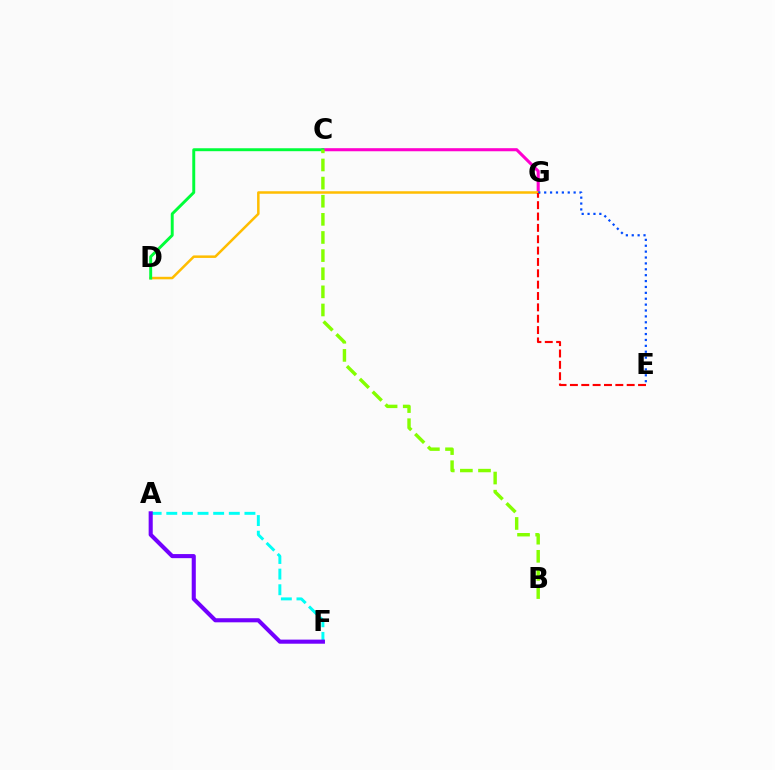{('A', 'F'): [{'color': '#00fff6', 'line_style': 'dashed', 'thickness': 2.12}, {'color': '#7200ff', 'line_style': 'solid', 'thickness': 2.94}], ('C', 'G'): [{'color': '#ff00cf', 'line_style': 'solid', 'thickness': 2.21}], ('D', 'G'): [{'color': '#ffbd00', 'line_style': 'solid', 'thickness': 1.81}], ('E', 'G'): [{'color': '#004bff', 'line_style': 'dotted', 'thickness': 1.6}, {'color': '#ff0000', 'line_style': 'dashed', 'thickness': 1.54}], ('C', 'D'): [{'color': '#00ff39', 'line_style': 'solid', 'thickness': 2.11}], ('B', 'C'): [{'color': '#84ff00', 'line_style': 'dashed', 'thickness': 2.46}]}